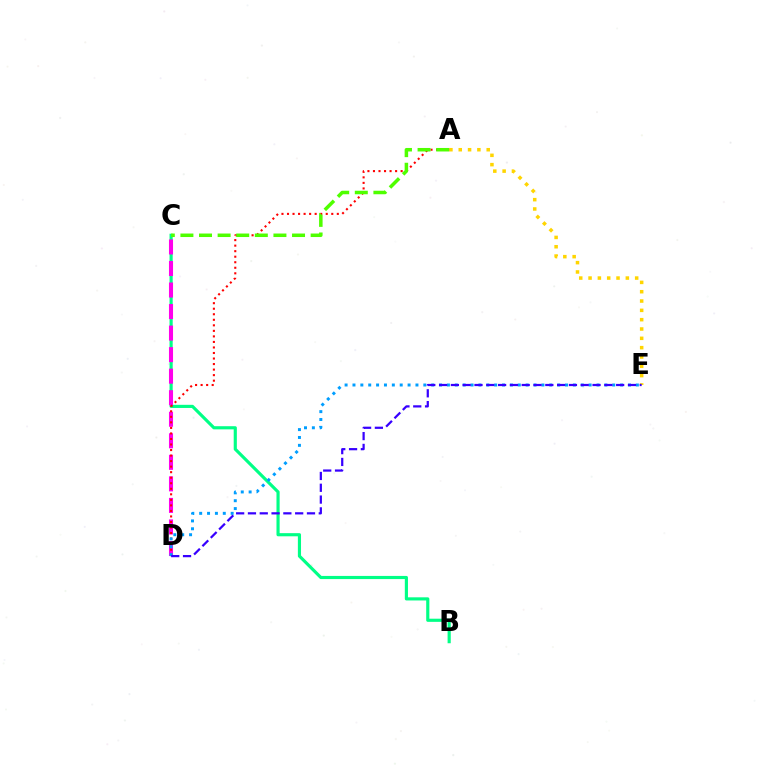{('A', 'E'): [{'color': '#ffd500', 'line_style': 'dotted', 'thickness': 2.53}], ('B', 'C'): [{'color': '#00ff86', 'line_style': 'solid', 'thickness': 2.27}], ('C', 'D'): [{'color': '#ff00ed', 'line_style': 'dashed', 'thickness': 2.93}], ('A', 'D'): [{'color': '#ff0000', 'line_style': 'dotted', 'thickness': 1.5}], ('A', 'C'): [{'color': '#4fff00', 'line_style': 'dashed', 'thickness': 2.53}], ('D', 'E'): [{'color': '#009eff', 'line_style': 'dotted', 'thickness': 2.14}, {'color': '#3700ff', 'line_style': 'dashed', 'thickness': 1.6}]}